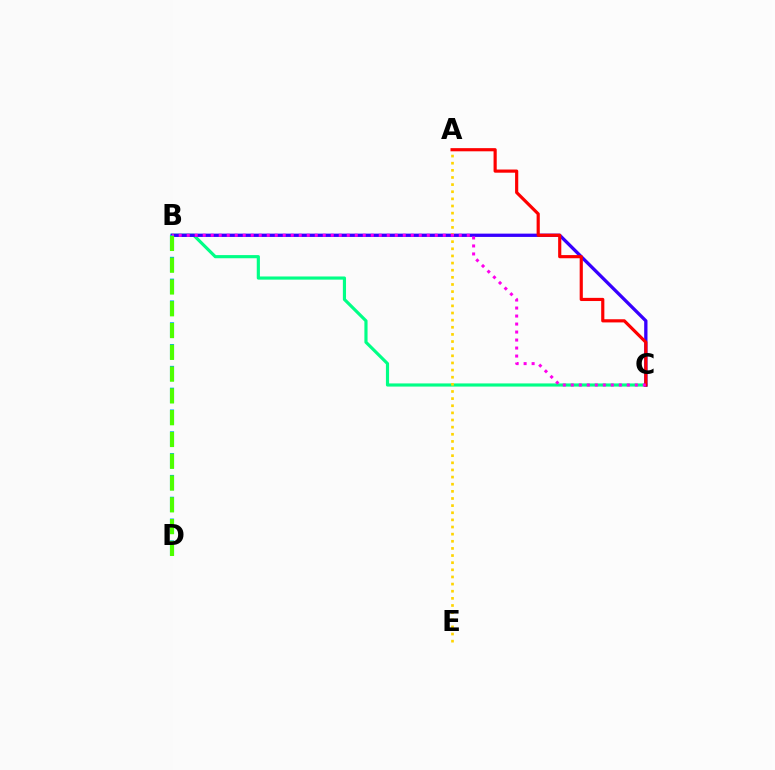{('B', 'C'): [{'color': '#00ff86', 'line_style': 'solid', 'thickness': 2.27}, {'color': '#3700ff', 'line_style': 'solid', 'thickness': 2.38}, {'color': '#ff00ed', 'line_style': 'dotted', 'thickness': 2.17}], ('B', 'D'): [{'color': '#009eff', 'line_style': 'dashed', 'thickness': 2.96}, {'color': '#4fff00', 'line_style': 'dashed', 'thickness': 2.96}], ('A', 'E'): [{'color': '#ffd500', 'line_style': 'dotted', 'thickness': 1.94}], ('A', 'C'): [{'color': '#ff0000', 'line_style': 'solid', 'thickness': 2.28}]}